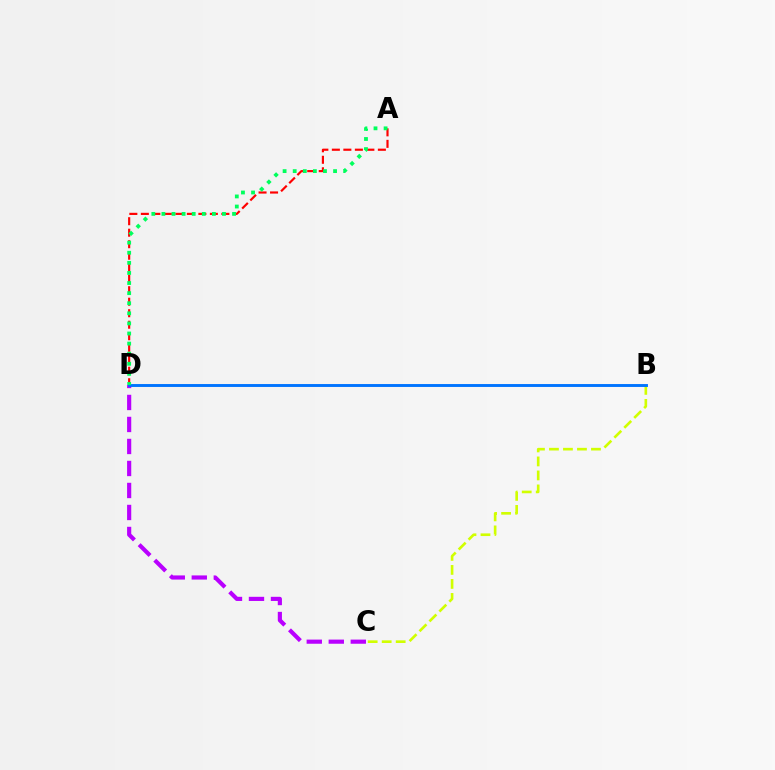{('A', 'D'): [{'color': '#ff0000', 'line_style': 'dashed', 'thickness': 1.56}, {'color': '#00ff5c', 'line_style': 'dotted', 'thickness': 2.74}], ('C', 'D'): [{'color': '#b900ff', 'line_style': 'dashed', 'thickness': 2.99}], ('B', 'C'): [{'color': '#d1ff00', 'line_style': 'dashed', 'thickness': 1.9}], ('B', 'D'): [{'color': '#0074ff', 'line_style': 'solid', 'thickness': 2.09}]}